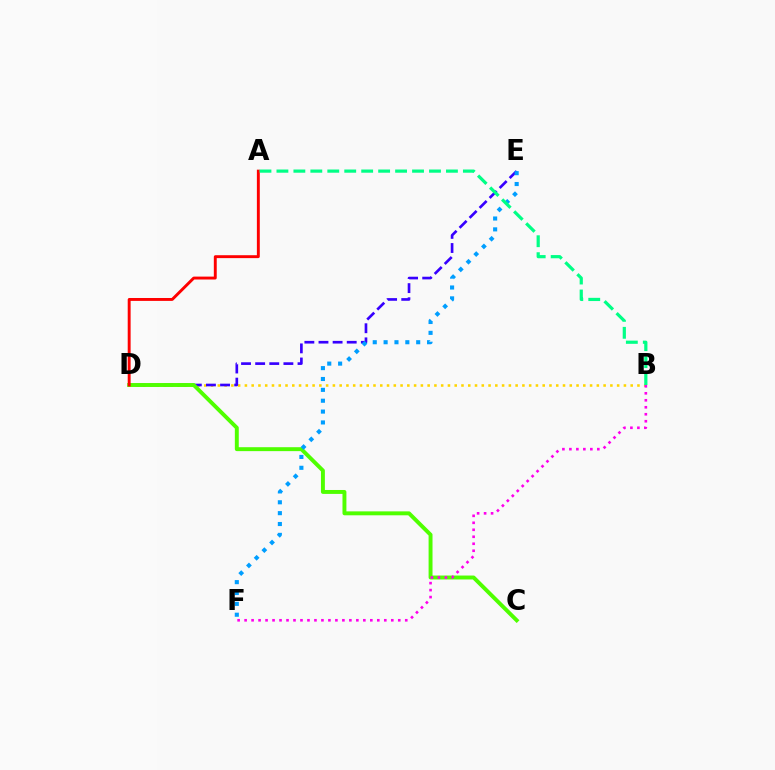{('B', 'D'): [{'color': '#ffd500', 'line_style': 'dotted', 'thickness': 1.84}], ('D', 'E'): [{'color': '#3700ff', 'line_style': 'dashed', 'thickness': 1.92}], ('C', 'D'): [{'color': '#4fff00', 'line_style': 'solid', 'thickness': 2.82}], ('A', 'D'): [{'color': '#ff0000', 'line_style': 'solid', 'thickness': 2.09}], ('B', 'F'): [{'color': '#ff00ed', 'line_style': 'dotted', 'thickness': 1.9}], ('E', 'F'): [{'color': '#009eff', 'line_style': 'dotted', 'thickness': 2.95}], ('A', 'B'): [{'color': '#00ff86', 'line_style': 'dashed', 'thickness': 2.3}]}